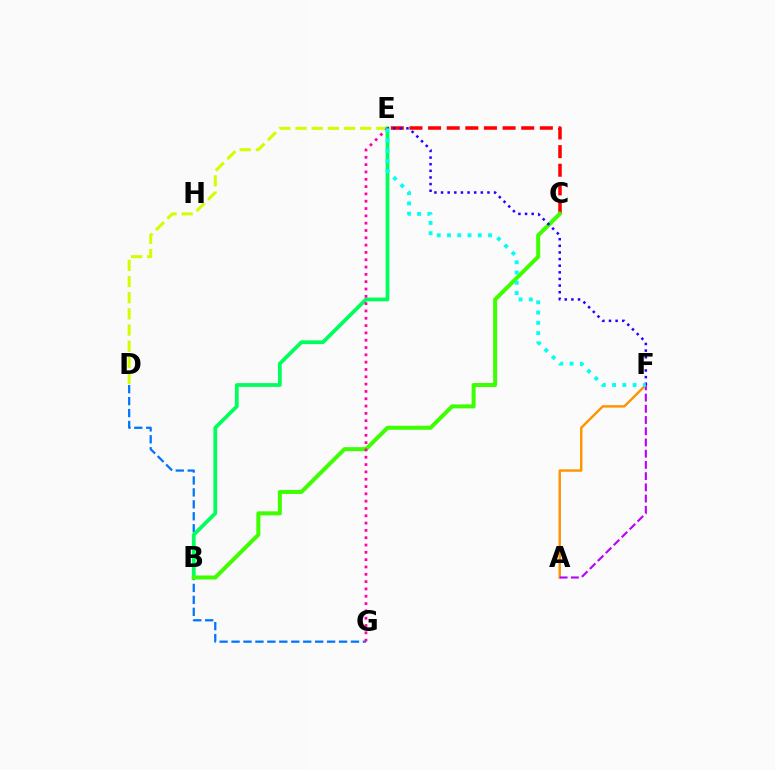{('D', 'G'): [{'color': '#0074ff', 'line_style': 'dashed', 'thickness': 1.62}], ('A', 'F'): [{'color': '#ff9400', 'line_style': 'solid', 'thickness': 1.74}, {'color': '#b900ff', 'line_style': 'dashed', 'thickness': 1.52}], ('D', 'E'): [{'color': '#d1ff00', 'line_style': 'dashed', 'thickness': 2.2}], ('B', 'E'): [{'color': '#00ff5c', 'line_style': 'solid', 'thickness': 2.71}], ('C', 'E'): [{'color': '#ff0000', 'line_style': 'dashed', 'thickness': 2.53}], ('B', 'C'): [{'color': '#3dff00', 'line_style': 'solid', 'thickness': 2.88}], ('E', 'G'): [{'color': '#ff00ac', 'line_style': 'dotted', 'thickness': 1.99}], ('E', 'F'): [{'color': '#2500ff', 'line_style': 'dotted', 'thickness': 1.8}, {'color': '#00fff6', 'line_style': 'dotted', 'thickness': 2.79}]}